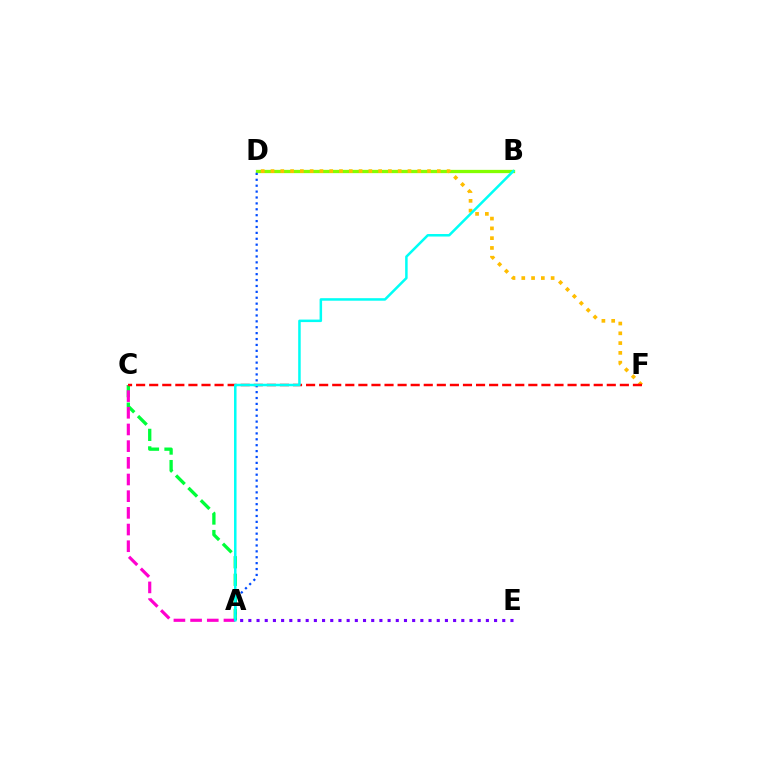{('B', 'D'): [{'color': '#84ff00', 'line_style': 'solid', 'thickness': 2.36}], ('A', 'C'): [{'color': '#00ff39', 'line_style': 'dashed', 'thickness': 2.38}, {'color': '#ff00cf', 'line_style': 'dashed', 'thickness': 2.27}], ('D', 'F'): [{'color': '#ffbd00', 'line_style': 'dotted', 'thickness': 2.66}], ('A', 'E'): [{'color': '#7200ff', 'line_style': 'dotted', 'thickness': 2.23}], ('C', 'F'): [{'color': '#ff0000', 'line_style': 'dashed', 'thickness': 1.78}], ('A', 'D'): [{'color': '#004bff', 'line_style': 'dotted', 'thickness': 1.6}], ('A', 'B'): [{'color': '#00fff6', 'line_style': 'solid', 'thickness': 1.81}]}